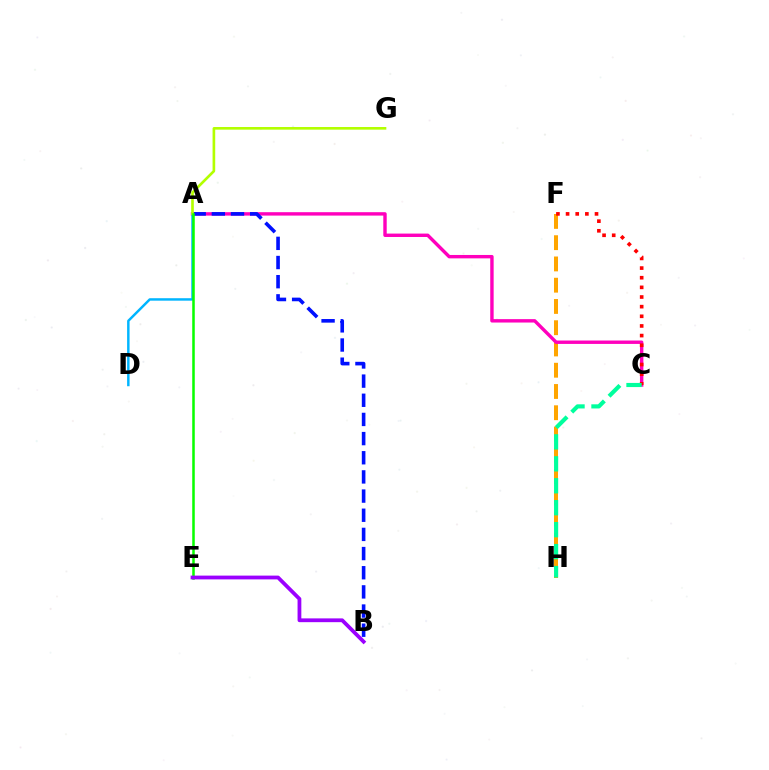{('F', 'H'): [{'color': '#ffa500', 'line_style': 'dashed', 'thickness': 2.89}], ('A', 'C'): [{'color': '#ff00bd', 'line_style': 'solid', 'thickness': 2.45}], ('C', 'F'): [{'color': '#ff0000', 'line_style': 'dotted', 'thickness': 2.62}], ('A', 'B'): [{'color': '#0010ff', 'line_style': 'dashed', 'thickness': 2.6}], ('A', 'D'): [{'color': '#00b5ff', 'line_style': 'solid', 'thickness': 1.77}], ('C', 'H'): [{'color': '#00ff9d', 'line_style': 'dashed', 'thickness': 2.98}], ('A', 'G'): [{'color': '#b3ff00', 'line_style': 'solid', 'thickness': 1.91}], ('A', 'E'): [{'color': '#08ff00', 'line_style': 'solid', 'thickness': 1.82}], ('B', 'E'): [{'color': '#9b00ff', 'line_style': 'solid', 'thickness': 2.72}]}